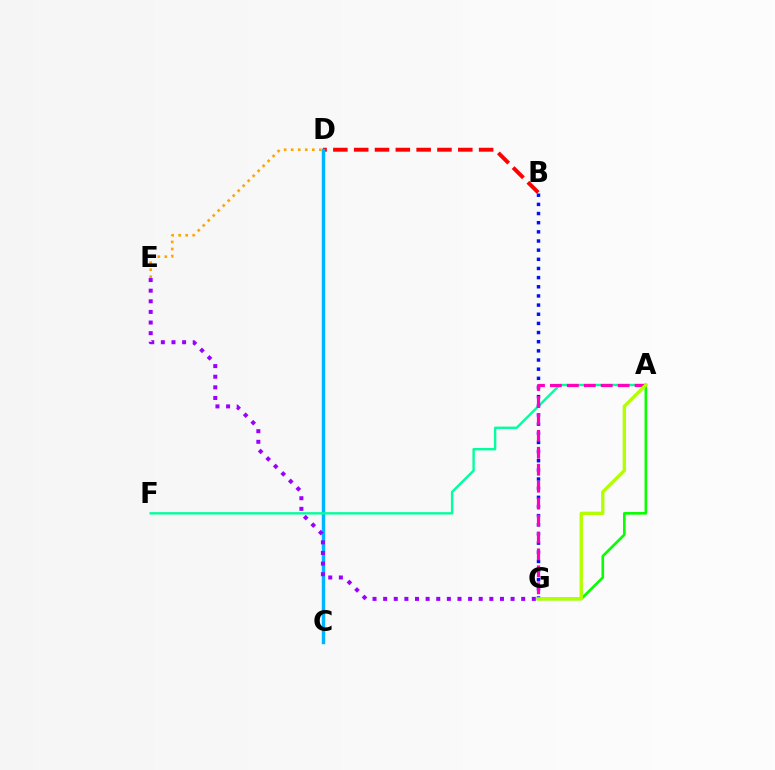{('B', 'D'): [{'color': '#ff0000', 'line_style': 'dashed', 'thickness': 2.83}], ('A', 'G'): [{'color': '#08ff00', 'line_style': 'solid', 'thickness': 1.89}, {'color': '#ff00bd', 'line_style': 'dashed', 'thickness': 2.3}, {'color': '#b3ff00', 'line_style': 'solid', 'thickness': 2.4}], ('C', 'D'): [{'color': '#00b5ff', 'line_style': 'solid', 'thickness': 2.48}], ('A', 'F'): [{'color': '#00ff9d', 'line_style': 'solid', 'thickness': 1.71}], ('D', 'E'): [{'color': '#ffa500', 'line_style': 'dotted', 'thickness': 1.91}], ('B', 'G'): [{'color': '#0010ff', 'line_style': 'dotted', 'thickness': 2.49}], ('E', 'G'): [{'color': '#9b00ff', 'line_style': 'dotted', 'thickness': 2.89}]}